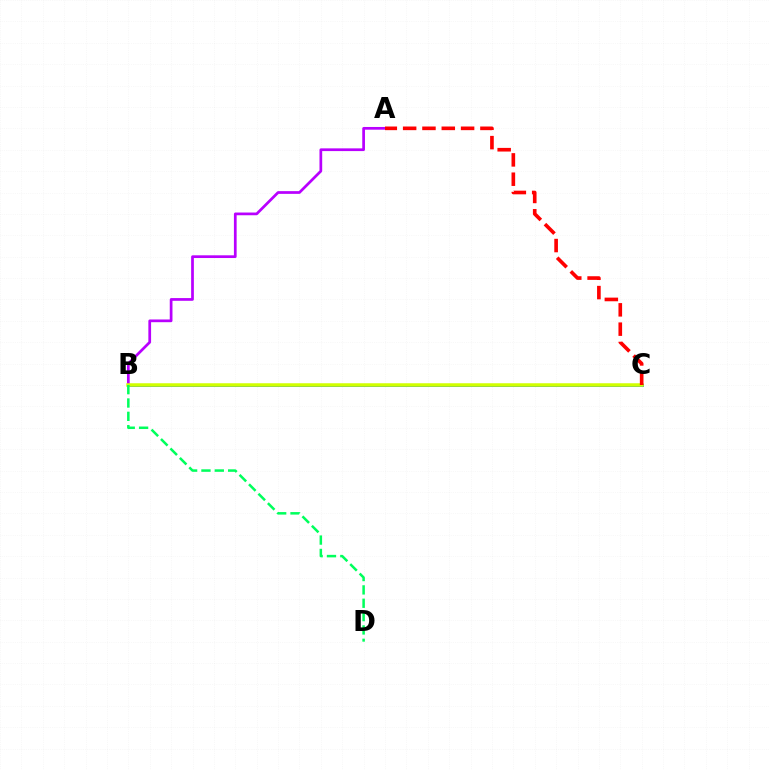{('B', 'C'): [{'color': '#0074ff', 'line_style': 'solid', 'thickness': 2.13}, {'color': '#d1ff00', 'line_style': 'solid', 'thickness': 2.52}], ('A', 'B'): [{'color': '#b900ff', 'line_style': 'solid', 'thickness': 1.96}], ('B', 'D'): [{'color': '#00ff5c', 'line_style': 'dashed', 'thickness': 1.81}], ('A', 'C'): [{'color': '#ff0000', 'line_style': 'dashed', 'thickness': 2.62}]}